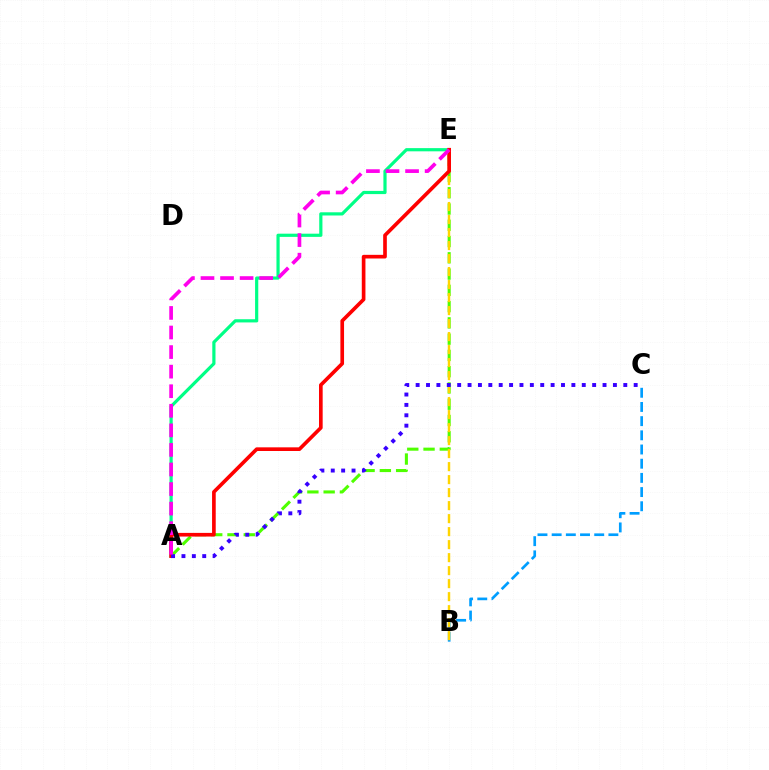{('A', 'E'): [{'color': '#4fff00', 'line_style': 'dashed', 'thickness': 2.21}, {'color': '#00ff86', 'line_style': 'solid', 'thickness': 2.3}, {'color': '#ff0000', 'line_style': 'solid', 'thickness': 2.63}, {'color': '#ff00ed', 'line_style': 'dashed', 'thickness': 2.66}], ('B', 'C'): [{'color': '#009eff', 'line_style': 'dashed', 'thickness': 1.93}], ('B', 'E'): [{'color': '#ffd500', 'line_style': 'dashed', 'thickness': 1.77}], ('A', 'C'): [{'color': '#3700ff', 'line_style': 'dotted', 'thickness': 2.82}]}